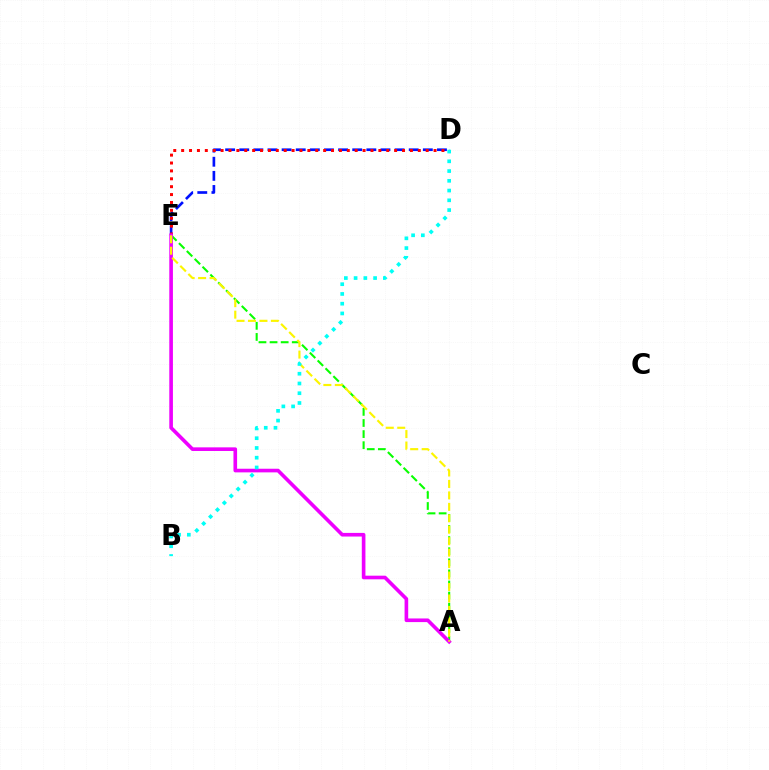{('D', 'E'): [{'color': '#0010ff', 'line_style': 'dashed', 'thickness': 1.92}, {'color': '#ff0000', 'line_style': 'dotted', 'thickness': 2.14}], ('A', 'E'): [{'color': '#08ff00', 'line_style': 'dashed', 'thickness': 1.51}, {'color': '#ee00ff', 'line_style': 'solid', 'thickness': 2.62}, {'color': '#fcf500', 'line_style': 'dashed', 'thickness': 1.56}], ('B', 'D'): [{'color': '#00fff6', 'line_style': 'dotted', 'thickness': 2.65}]}